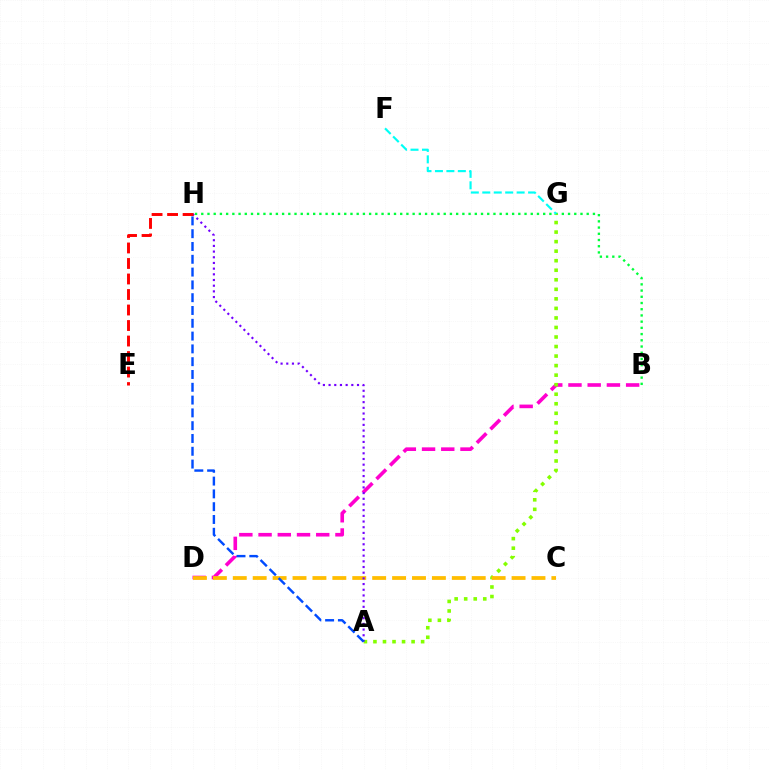{('B', 'H'): [{'color': '#00ff39', 'line_style': 'dotted', 'thickness': 1.69}], ('B', 'D'): [{'color': '#ff00cf', 'line_style': 'dashed', 'thickness': 2.61}], ('A', 'G'): [{'color': '#84ff00', 'line_style': 'dotted', 'thickness': 2.59}], ('C', 'D'): [{'color': '#ffbd00', 'line_style': 'dashed', 'thickness': 2.71}], ('F', 'G'): [{'color': '#00fff6', 'line_style': 'dashed', 'thickness': 1.56}], ('A', 'H'): [{'color': '#7200ff', 'line_style': 'dotted', 'thickness': 1.54}, {'color': '#004bff', 'line_style': 'dashed', 'thickness': 1.74}], ('E', 'H'): [{'color': '#ff0000', 'line_style': 'dashed', 'thickness': 2.11}]}